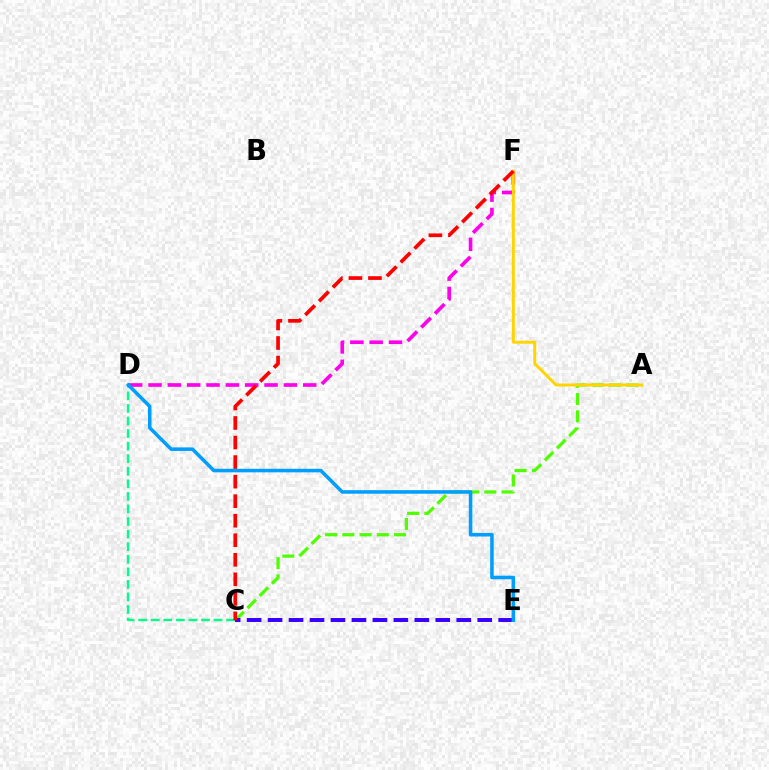{('D', 'F'): [{'color': '#ff00ed', 'line_style': 'dashed', 'thickness': 2.63}], ('A', 'C'): [{'color': '#4fff00', 'line_style': 'dashed', 'thickness': 2.34}], ('C', 'E'): [{'color': '#3700ff', 'line_style': 'dashed', 'thickness': 2.85}], ('A', 'F'): [{'color': '#ffd500', 'line_style': 'solid', 'thickness': 2.12}], ('C', 'D'): [{'color': '#00ff86', 'line_style': 'dashed', 'thickness': 1.71}], ('C', 'F'): [{'color': '#ff0000', 'line_style': 'dashed', 'thickness': 2.65}], ('D', 'E'): [{'color': '#009eff', 'line_style': 'solid', 'thickness': 2.56}]}